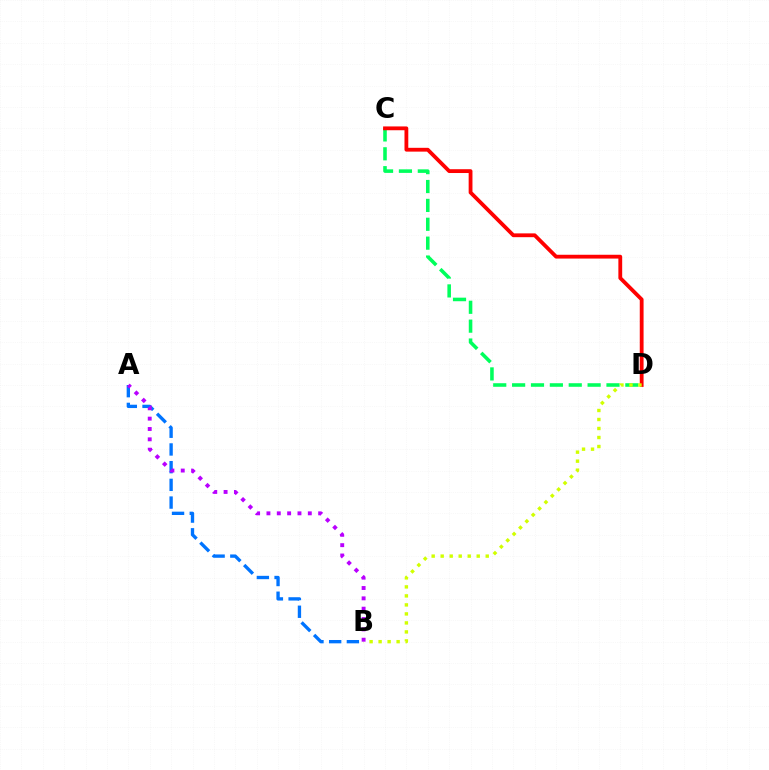{('A', 'B'): [{'color': '#0074ff', 'line_style': 'dashed', 'thickness': 2.41}, {'color': '#b900ff', 'line_style': 'dotted', 'thickness': 2.81}], ('C', 'D'): [{'color': '#00ff5c', 'line_style': 'dashed', 'thickness': 2.56}, {'color': '#ff0000', 'line_style': 'solid', 'thickness': 2.74}], ('B', 'D'): [{'color': '#d1ff00', 'line_style': 'dotted', 'thickness': 2.45}]}